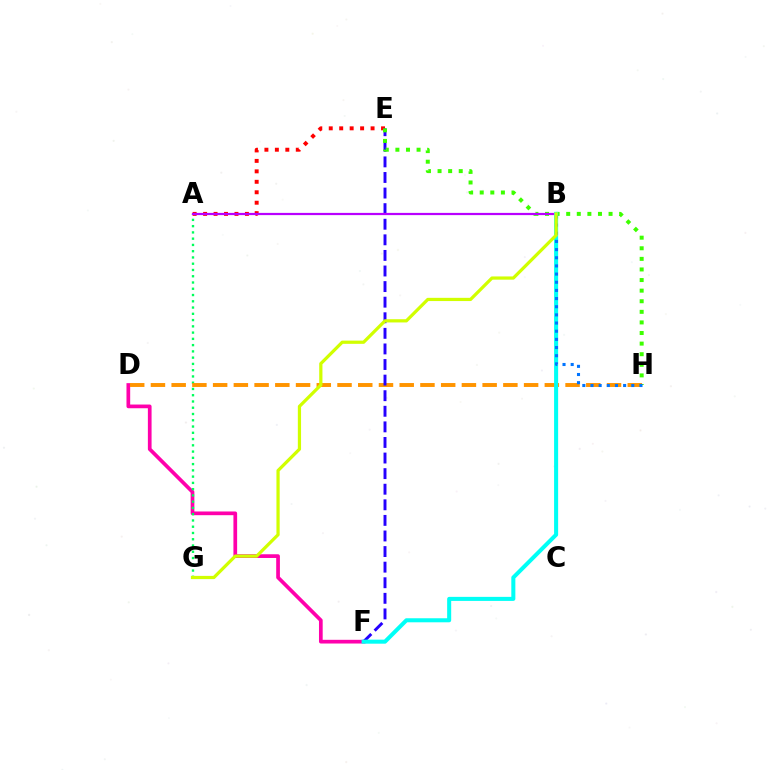{('D', 'F'): [{'color': '#ff00ac', 'line_style': 'solid', 'thickness': 2.67}], ('A', 'G'): [{'color': '#00ff5c', 'line_style': 'dotted', 'thickness': 1.7}], ('D', 'H'): [{'color': '#ff9400', 'line_style': 'dashed', 'thickness': 2.82}], ('A', 'E'): [{'color': '#ff0000', 'line_style': 'dotted', 'thickness': 2.84}], ('E', 'F'): [{'color': '#2500ff', 'line_style': 'dashed', 'thickness': 2.12}], ('E', 'H'): [{'color': '#3dff00', 'line_style': 'dotted', 'thickness': 2.88}], ('A', 'B'): [{'color': '#b900ff', 'line_style': 'solid', 'thickness': 1.6}], ('B', 'F'): [{'color': '#00fff6', 'line_style': 'solid', 'thickness': 2.91}], ('B', 'H'): [{'color': '#0074ff', 'line_style': 'dotted', 'thickness': 2.22}], ('B', 'G'): [{'color': '#d1ff00', 'line_style': 'solid', 'thickness': 2.32}]}